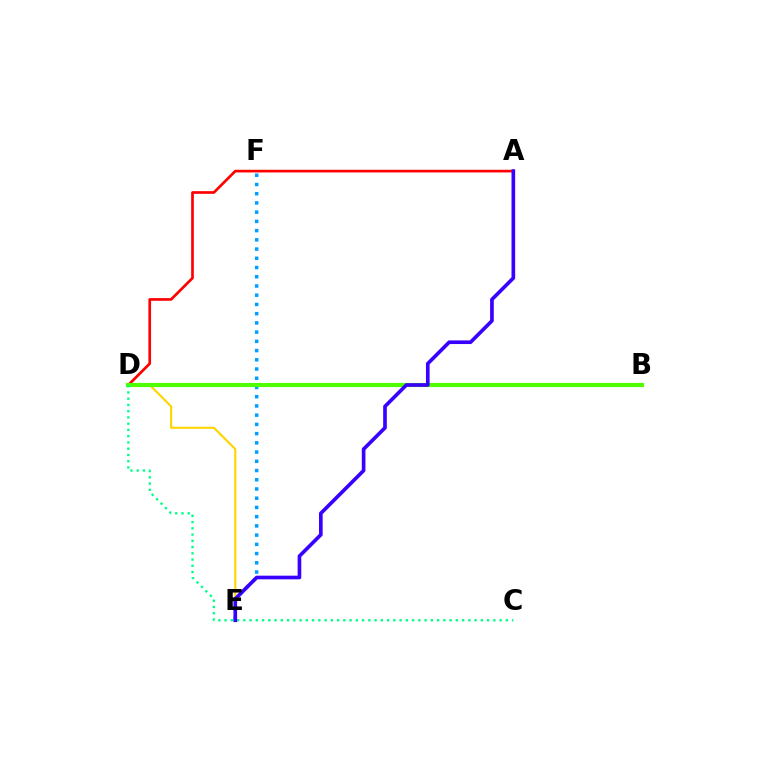{('B', 'D'): [{'color': '#ff00ed', 'line_style': 'solid', 'thickness': 1.53}, {'color': '#4fff00', 'line_style': 'solid', 'thickness': 2.97}], ('A', 'D'): [{'color': '#ff0000', 'line_style': 'solid', 'thickness': 1.93}], ('E', 'F'): [{'color': '#009eff', 'line_style': 'dotted', 'thickness': 2.51}], ('D', 'E'): [{'color': '#ffd500', 'line_style': 'solid', 'thickness': 1.53}], ('C', 'D'): [{'color': '#00ff86', 'line_style': 'dotted', 'thickness': 1.7}], ('A', 'E'): [{'color': '#3700ff', 'line_style': 'solid', 'thickness': 2.63}]}